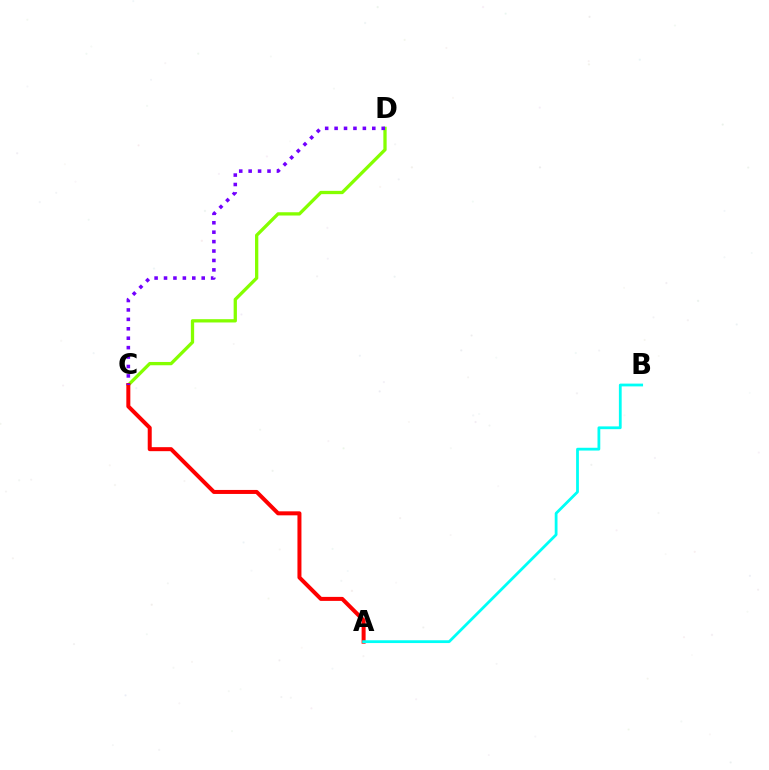{('C', 'D'): [{'color': '#84ff00', 'line_style': 'solid', 'thickness': 2.37}, {'color': '#7200ff', 'line_style': 'dotted', 'thickness': 2.56}], ('A', 'C'): [{'color': '#ff0000', 'line_style': 'solid', 'thickness': 2.88}], ('A', 'B'): [{'color': '#00fff6', 'line_style': 'solid', 'thickness': 2.0}]}